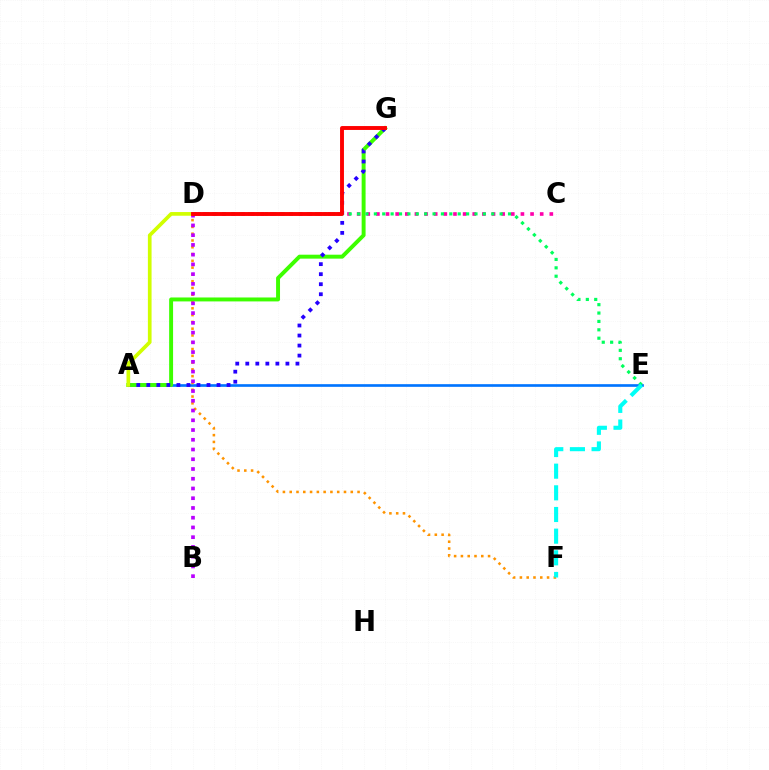{('C', 'D'): [{'color': '#ff00ac', 'line_style': 'dotted', 'thickness': 2.62}], ('A', 'E'): [{'color': '#0074ff', 'line_style': 'solid', 'thickness': 1.92}], ('D', 'F'): [{'color': '#ff9400', 'line_style': 'dotted', 'thickness': 1.84}], ('A', 'G'): [{'color': '#3dff00', 'line_style': 'solid', 'thickness': 2.83}, {'color': '#2500ff', 'line_style': 'dotted', 'thickness': 2.73}], ('B', 'D'): [{'color': '#b900ff', 'line_style': 'dotted', 'thickness': 2.65}], ('A', 'D'): [{'color': '#d1ff00', 'line_style': 'solid', 'thickness': 2.65}], ('D', 'E'): [{'color': '#00ff5c', 'line_style': 'dotted', 'thickness': 2.28}], ('E', 'F'): [{'color': '#00fff6', 'line_style': 'dashed', 'thickness': 2.94}], ('D', 'G'): [{'color': '#ff0000', 'line_style': 'solid', 'thickness': 2.81}]}